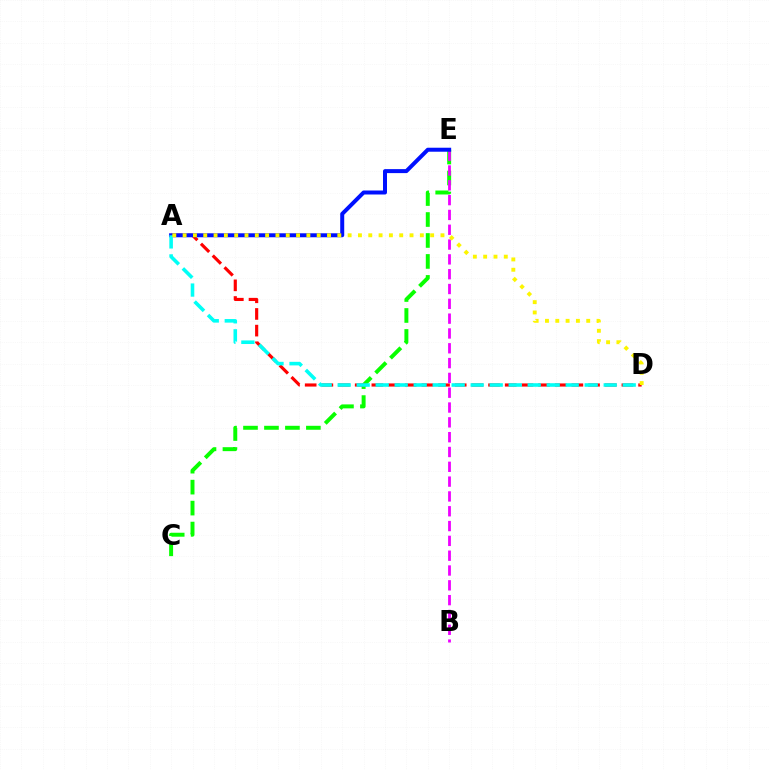{('C', 'E'): [{'color': '#08ff00', 'line_style': 'dashed', 'thickness': 2.85}], ('A', 'D'): [{'color': '#ff0000', 'line_style': 'dashed', 'thickness': 2.26}, {'color': '#00fff6', 'line_style': 'dashed', 'thickness': 2.58}, {'color': '#fcf500', 'line_style': 'dotted', 'thickness': 2.8}], ('B', 'E'): [{'color': '#ee00ff', 'line_style': 'dashed', 'thickness': 2.01}], ('A', 'E'): [{'color': '#0010ff', 'line_style': 'solid', 'thickness': 2.87}]}